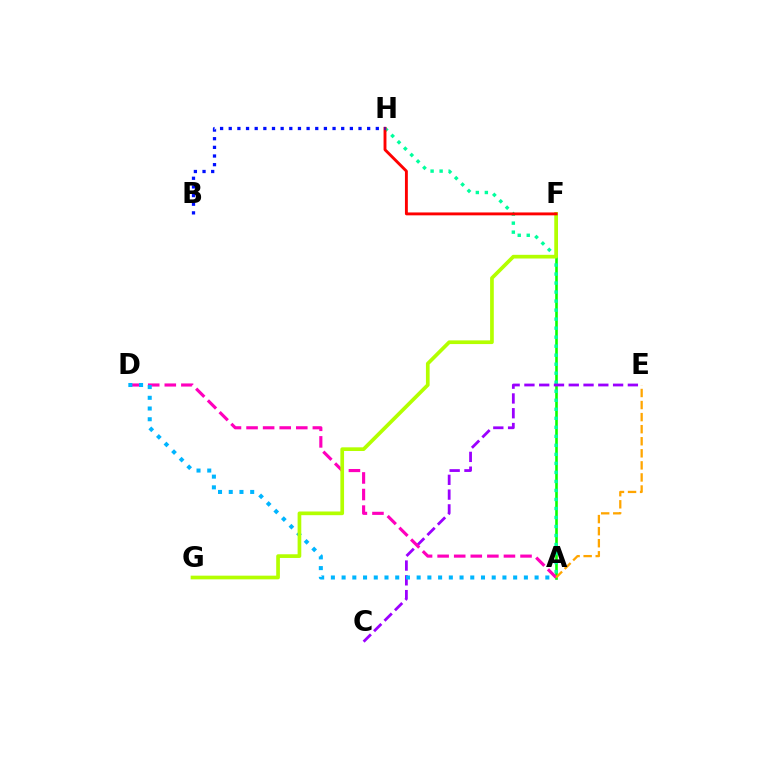{('A', 'F'): [{'color': '#08ff00', 'line_style': 'solid', 'thickness': 1.88}], ('A', 'H'): [{'color': '#00ff9d', 'line_style': 'dotted', 'thickness': 2.45}], ('C', 'E'): [{'color': '#9b00ff', 'line_style': 'dashed', 'thickness': 2.01}], ('A', 'D'): [{'color': '#ff00bd', 'line_style': 'dashed', 'thickness': 2.25}, {'color': '#00b5ff', 'line_style': 'dotted', 'thickness': 2.91}], ('F', 'G'): [{'color': '#b3ff00', 'line_style': 'solid', 'thickness': 2.66}], ('F', 'H'): [{'color': '#ff0000', 'line_style': 'solid', 'thickness': 2.08}], ('B', 'H'): [{'color': '#0010ff', 'line_style': 'dotted', 'thickness': 2.35}], ('A', 'E'): [{'color': '#ffa500', 'line_style': 'dashed', 'thickness': 1.64}]}